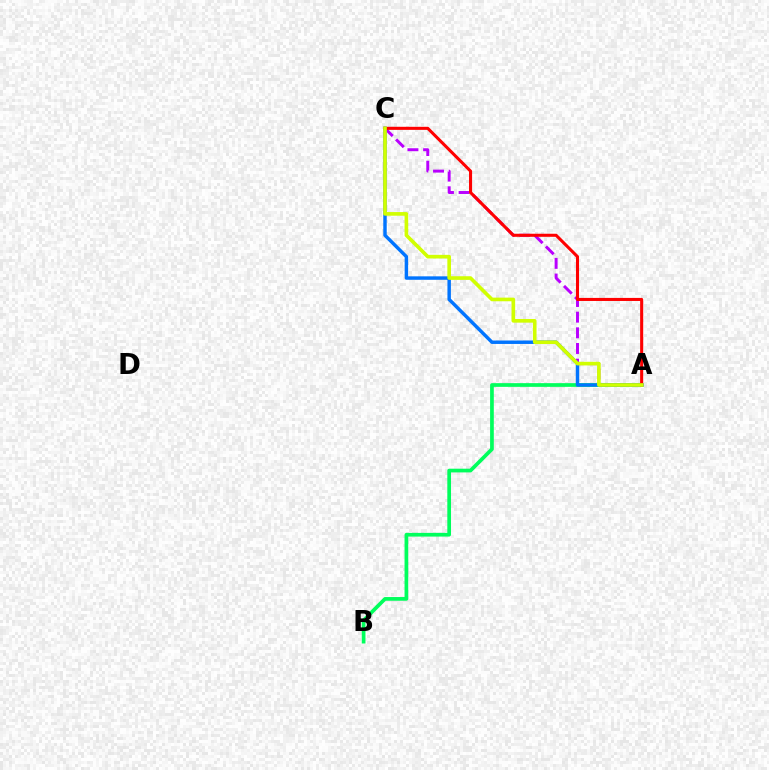{('A', 'C'): [{'color': '#b900ff', 'line_style': 'dashed', 'thickness': 2.13}, {'color': '#0074ff', 'line_style': 'solid', 'thickness': 2.48}, {'color': '#ff0000', 'line_style': 'solid', 'thickness': 2.21}, {'color': '#d1ff00', 'line_style': 'solid', 'thickness': 2.62}], ('A', 'B'): [{'color': '#00ff5c', 'line_style': 'solid', 'thickness': 2.67}]}